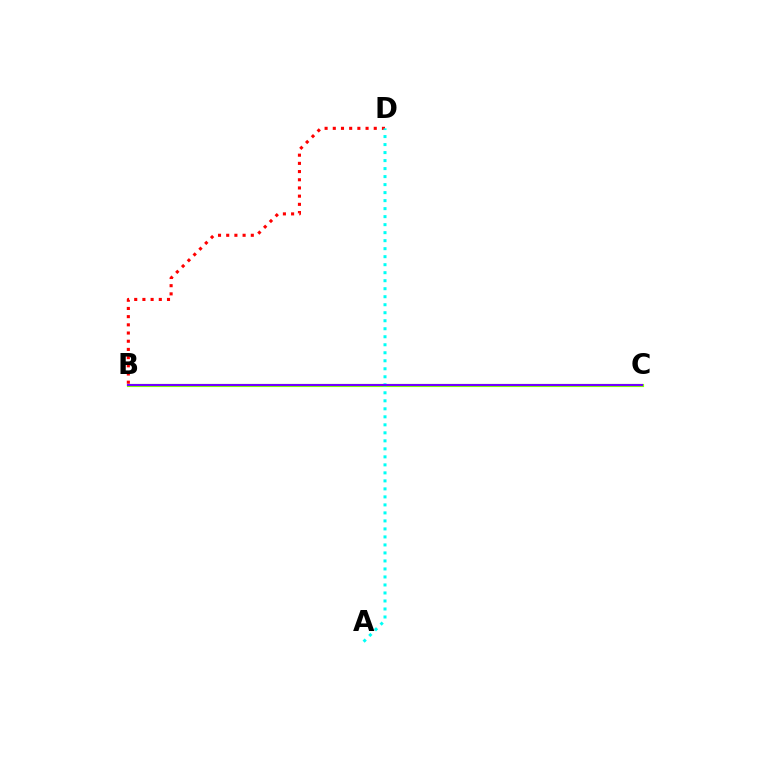{('B', 'C'): [{'color': '#84ff00', 'line_style': 'solid', 'thickness': 2.27}, {'color': '#7200ff', 'line_style': 'solid', 'thickness': 1.51}], ('B', 'D'): [{'color': '#ff0000', 'line_style': 'dotted', 'thickness': 2.23}], ('A', 'D'): [{'color': '#00fff6', 'line_style': 'dotted', 'thickness': 2.18}]}